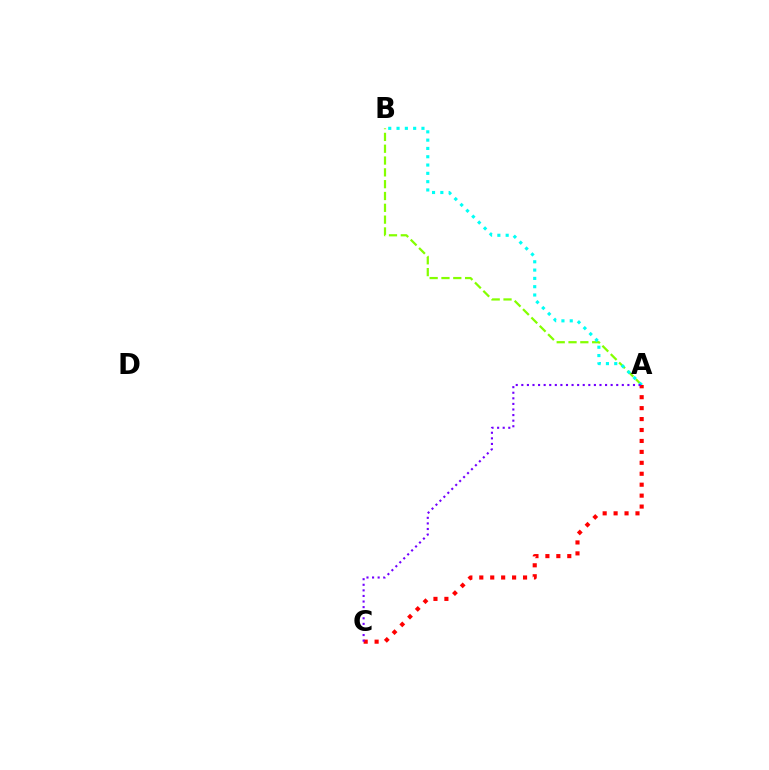{('A', 'B'): [{'color': '#84ff00', 'line_style': 'dashed', 'thickness': 1.61}, {'color': '#00fff6', 'line_style': 'dotted', 'thickness': 2.26}], ('A', 'C'): [{'color': '#ff0000', 'line_style': 'dotted', 'thickness': 2.97}, {'color': '#7200ff', 'line_style': 'dotted', 'thickness': 1.52}]}